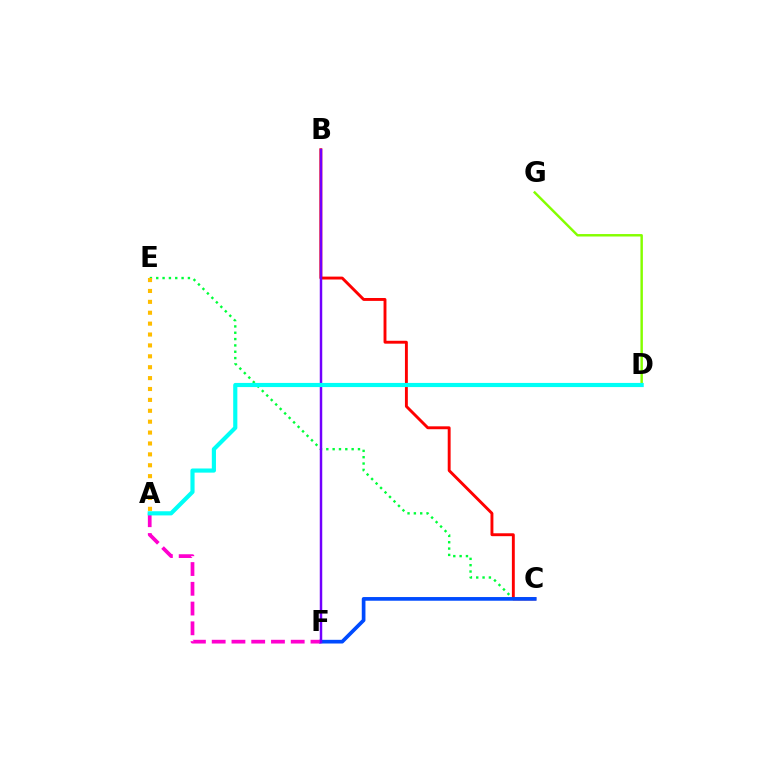{('C', 'E'): [{'color': '#00ff39', 'line_style': 'dotted', 'thickness': 1.72}], ('B', 'C'): [{'color': '#ff0000', 'line_style': 'solid', 'thickness': 2.09}], ('A', 'E'): [{'color': '#ffbd00', 'line_style': 'dotted', 'thickness': 2.96}], ('D', 'G'): [{'color': '#84ff00', 'line_style': 'solid', 'thickness': 1.76}], ('C', 'F'): [{'color': '#004bff', 'line_style': 'solid', 'thickness': 2.65}], ('A', 'F'): [{'color': '#ff00cf', 'line_style': 'dashed', 'thickness': 2.68}], ('B', 'F'): [{'color': '#7200ff', 'line_style': 'solid', 'thickness': 1.78}], ('A', 'D'): [{'color': '#00fff6', 'line_style': 'solid', 'thickness': 2.99}]}